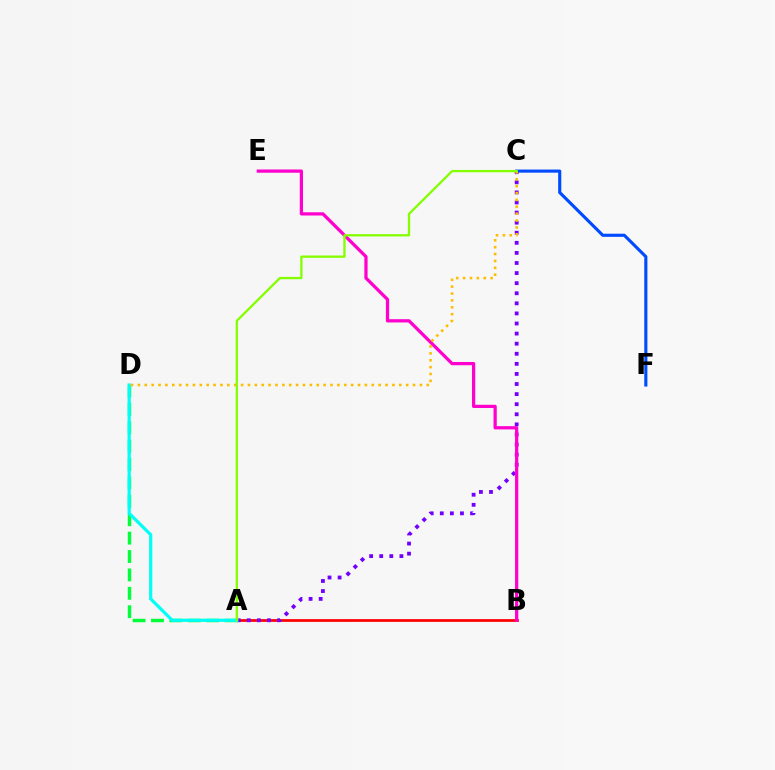{('A', 'B'): [{'color': '#ff0000', 'line_style': 'solid', 'thickness': 1.98}], ('A', 'C'): [{'color': '#7200ff', 'line_style': 'dotted', 'thickness': 2.74}, {'color': '#84ff00', 'line_style': 'solid', 'thickness': 1.65}], ('A', 'D'): [{'color': '#00ff39', 'line_style': 'dashed', 'thickness': 2.5}, {'color': '#00fff6', 'line_style': 'solid', 'thickness': 2.29}], ('B', 'E'): [{'color': '#ff00cf', 'line_style': 'solid', 'thickness': 2.34}], ('C', 'F'): [{'color': '#004bff', 'line_style': 'solid', 'thickness': 2.24}], ('C', 'D'): [{'color': '#ffbd00', 'line_style': 'dotted', 'thickness': 1.87}]}